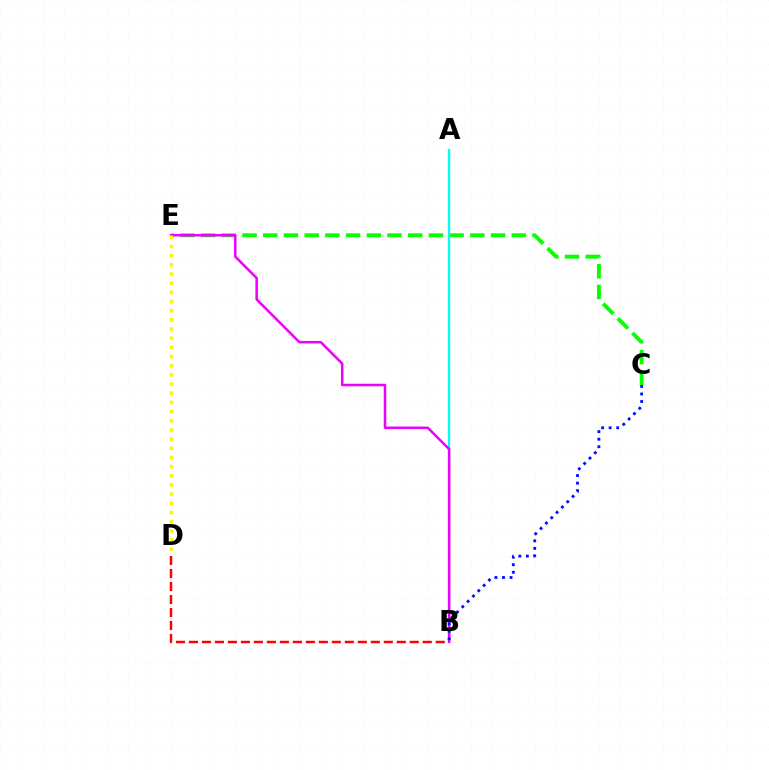{('C', 'E'): [{'color': '#08ff00', 'line_style': 'dashed', 'thickness': 2.81}], ('A', 'B'): [{'color': '#00fff6', 'line_style': 'solid', 'thickness': 1.67}], ('B', 'D'): [{'color': '#ff0000', 'line_style': 'dashed', 'thickness': 1.76}], ('B', 'E'): [{'color': '#ee00ff', 'line_style': 'solid', 'thickness': 1.81}], ('D', 'E'): [{'color': '#fcf500', 'line_style': 'dotted', 'thickness': 2.49}], ('B', 'C'): [{'color': '#0010ff', 'line_style': 'dotted', 'thickness': 2.05}]}